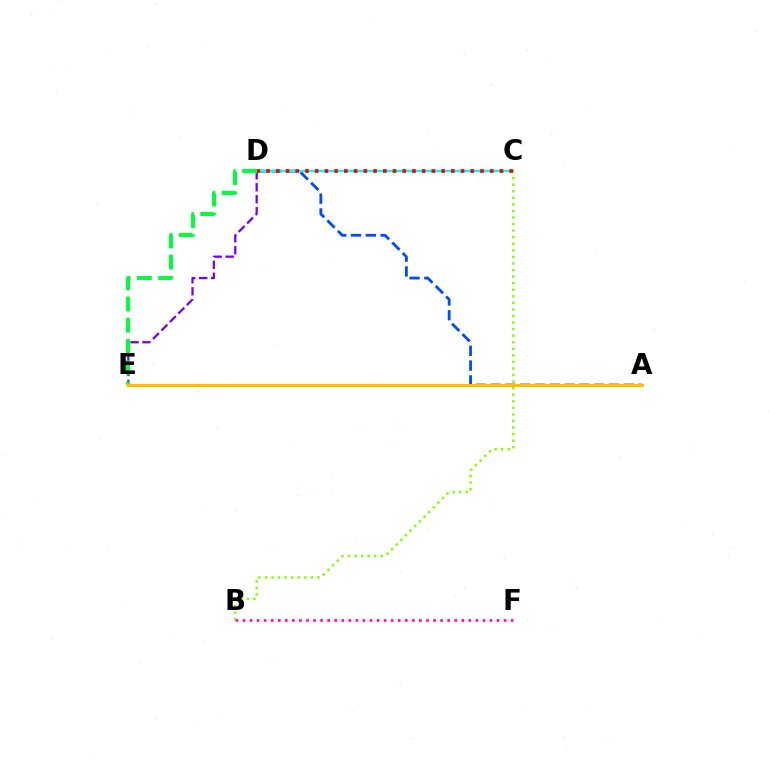{('D', 'E'): [{'color': '#7200ff', 'line_style': 'dashed', 'thickness': 1.63}, {'color': '#00ff39', 'line_style': 'dashed', 'thickness': 2.88}], ('A', 'D'): [{'color': '#004bff', 'line_style': 'dashed', 'thickness': 2.01}], ('C', 'D'): [{'color': '#00fff6', 'line_style': 'solid', 'thickness': 1.73}, {'color': '#ff0000', 'line_style': 'dotted', 'thickness': 2.64}], ('B', 'C'): [{'color': '#84ff00', 'line_style': 'dotted', 'thickness': 1.78}], ('B', 'F'): [{'color': '#ff00cf', 'line_style': 'dotted', 'thickness': 1.92}], ('A', 'E'): [{'color': '#ffbd00', 'line_style': 'solid', 'thickness': 2.19}]}